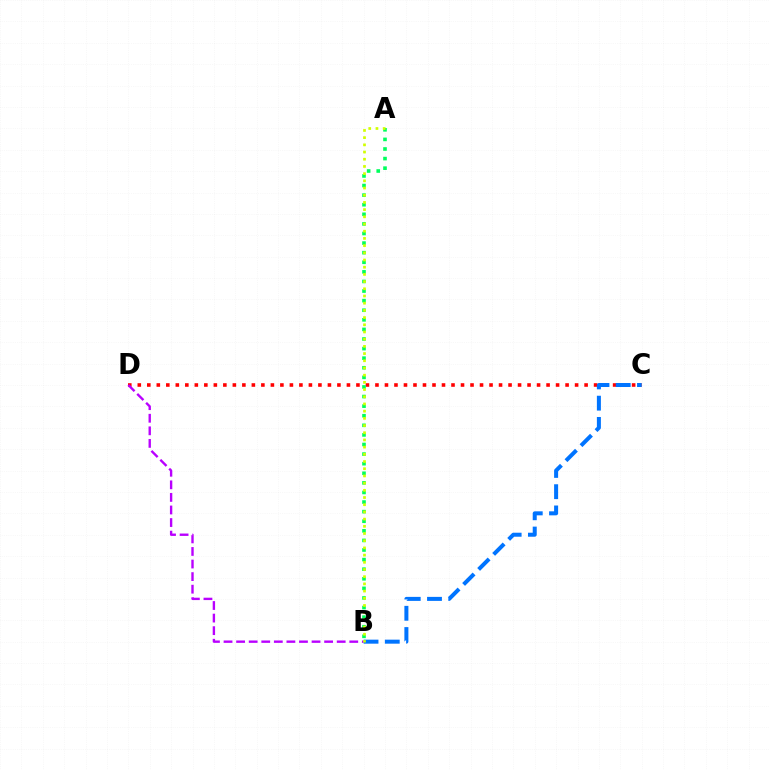{('C', 'D'): [{'color': '#ff0000', 'line_style': 'dotted', 'thickness': 2.58}], ('B', 'C'): [{'color': '#0074ff', 'line_style': 'dashed', 'thickness': 2.89}], ('B', 'D'): [{'color': '#b900ff', 'line_style': 'dashed', 'thickness': 1.71}], ('A', 'B'): [{'color': '#00ff5c', 'line_style': 'dotted', 'thickness': 2.61}, {'color': '#d1ff00', 'line_style': 'dotted', 'thickness': 1.96}]}